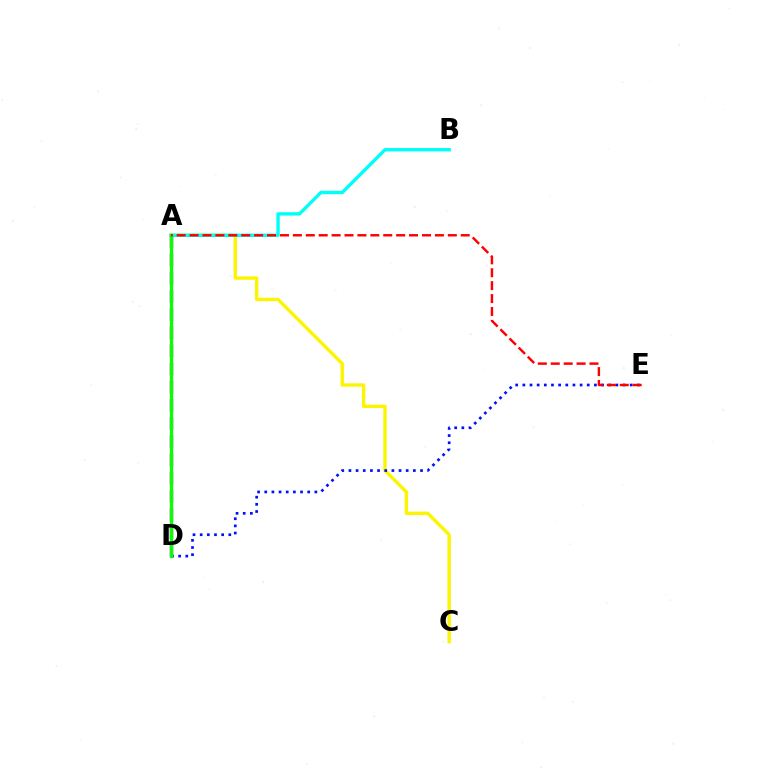{('A', 'C'): [{'color': '#fcf500', 'line_style': 'solid', 'thickness': 2.44}], ('D', 'E'): [{'color': '#0010ff', 'line_style': 'dotted', 'thickness': 1.94}], ('A', 'B'): [{'color': '#00fff6', 'line_style': 'solid', 'thickness': 2.45}], ('A', 'D'): [{'color': '#ee00ff', 'line_style': 'dashed', 'thickness': 2.47}, {'color': '#08ff00', 'line_style': 'solid', 'thickness': 2.42}], ('A', 'E'): [{'color': '#ff0000', 'line_style': 'dashed', 'thickness': 1.75}]}